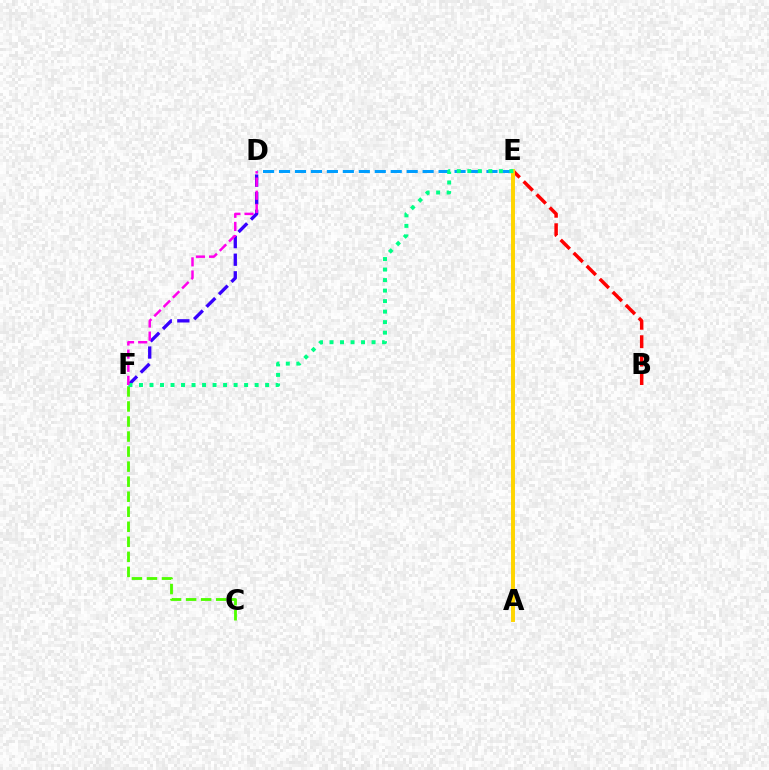{('B', 'E'): [{'color': '#ff0000', 'line_style': 'dashed', 'thickness': 2.5}], ('C', 'F'): [{'color': '#4fff00', 'line_style': 'dashed', 'thickness': 2.04}], ('D', 'E'): [{'color': '#009eff', 'line_style': 'dashed', 'thickness': 2.17}], ('D', 'F'): [{'color': '#3700ff', 'line_style': 'dashed', 'thickness': 2.39}, {'color': '#ff00ed', 'line_style': 'dashed', 'thickness': 1.78}], ('A', 'E'): [{'color': '#ffd500', 'line_style': 'solid', 'thickness': 2.84}], ('E', 'F'): [{'color': '#00ff86', 'line_style': 'dotted', 'thickness': 2.86}]}